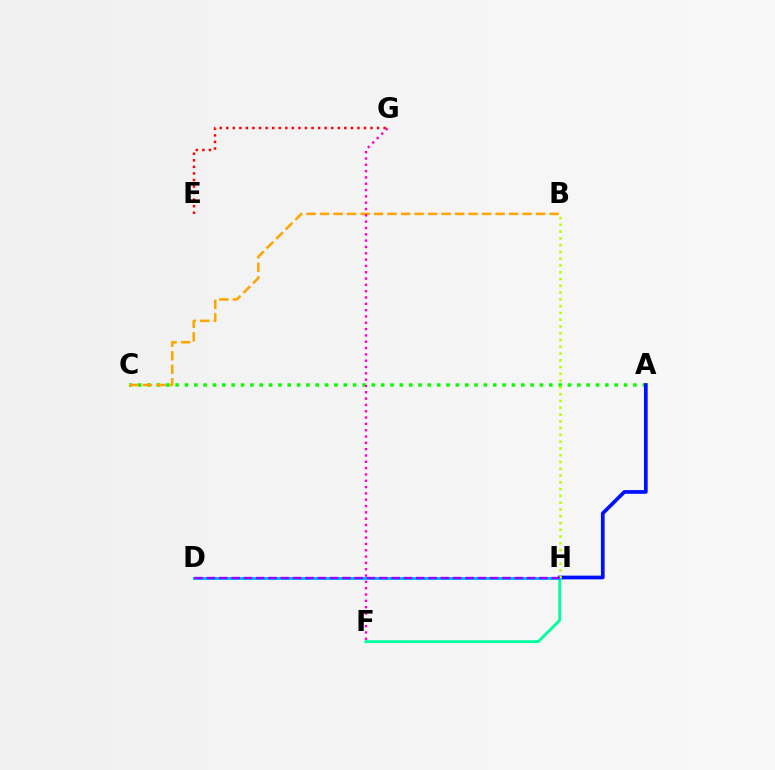{('F', 'H'): [{'color': '#00ff9d', 'line_style': 'solid', 'thickness': 2.05}], ('A', 'C'): [{'color': '#08ff00', 'line_style': 'dotted', 'thickness': 2.54}], ('E', 'G'): [{'color': '#ff0000', 'line_style': 'dotted', 'thickness': 1.78}], ('B', 'C'): [{'color': '#ffa500', 'line_style': 'dashed', 'thickness': 1.83}], ('A', 'H'): [{'color': '#0010ff', 'line_style': 'solid', 'thickness': 2.68}], ('F', 'G'): [{'color': '#ff00bd', 'line_style': 'dotted', 'thickness': 1.72}], ('D', 'H'): [{'color': '#00b5ff', 'line_style': 'solid', 'thickness': 2.12}, {'color': '#9b00ff', 'line_style': 'dashed', 'thickness': 1.67}], ('B', 'H'): [{'color': '#b3ff00', 'line_style': 'dotted', 'thickness': 1.84}]}